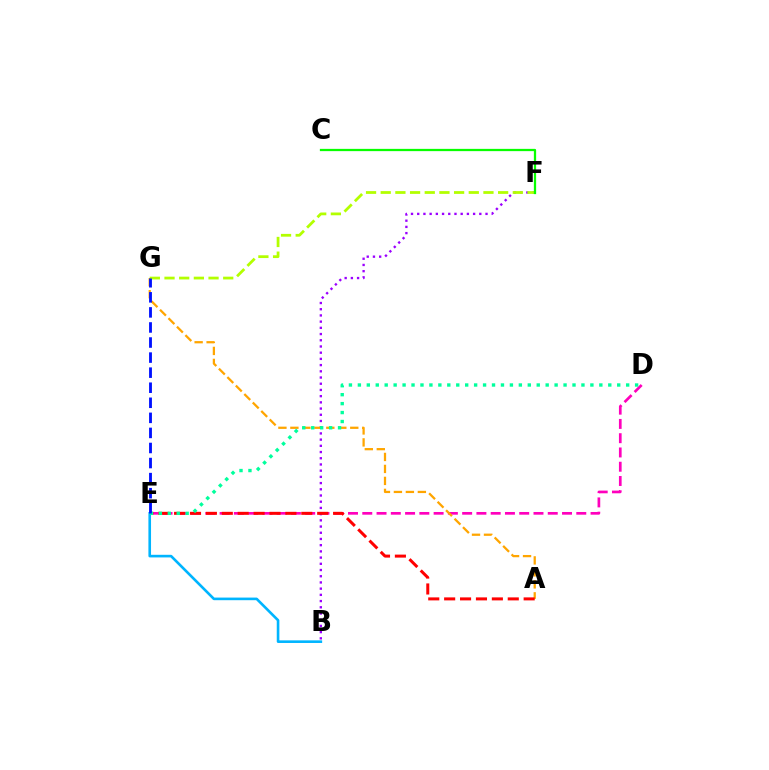{('D', 'E'): [{'color': '#ff00bd', 'line_style': 'dashed', 'thickness': 1.94}, {'color': '#00ff9d', 'line_style': 'dotted', 'thickness': 2.43}], ('B', 'F'): [{'color': '#9b00ff', 'line_style': 'dotted', 'thickness': 1.69}], ('A', 'G'): [{'color': '#ffa500', 'line_style': 'dashed', 'thickness': 1.63}], ('F', 'G'): [{'color': '#b3ff00', 'line_style': 'dashed', 'thickness': 1.99}], ('A', 'E'): [{'color': '#ff0000', 'line_style': 'dashed', 'thickness': 2.16}], ('B', 'E'): [{'color': '#00b5ff', 'line_style': 'solid', 'thickness': 1.89}], ('C', 'F'): [{'color': '#08ff00', 'line_style': 'solid', 'thickness': 1.63}], ('E', 'G'): [{'color': '#0010ff', 'line_style': 'dashed', 'thickness': 2.05}]}